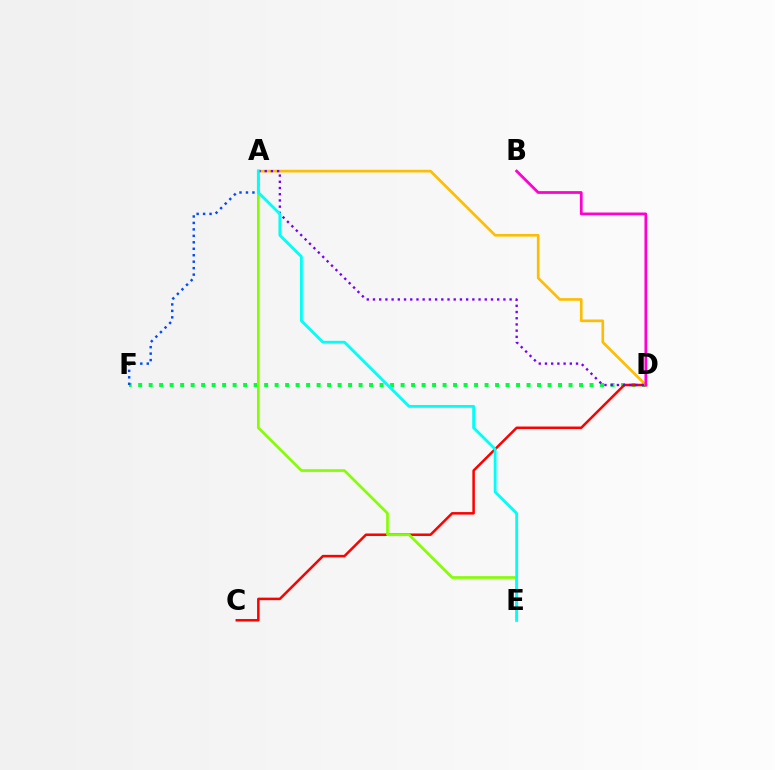{('D', 'F'): [{'color': '#00ff39', 'line_style': 'dotted', 'thickness': 2.85}], ('C', 'D'): [{'color': '#ff0000', 'line_style': 'solid', 'thickness': 1.81}], ('A', 'D'): [{'color': '#ffbd00', 'line_style': 'solid', 'thickness': 1.91}, {'color': '#7200ff', 'line_style': 'dotted', 'thickness': 1.69}], ('A', 'F'): [{'color': '#004bff', 'line_style': 'dotted', 'thickness': 1.76}], ('B', 'D'): [{'color': '#ff00cf', 'line_style': 'solid', 'thickness': 1.98}], ('A', 'E'): [{'color': '#84ff00', 'line_style': 'solid', 'thickness': 1.93}, {'color': '#00fff6', 'line_style': 'solid', 'thickness': 2.02}]}